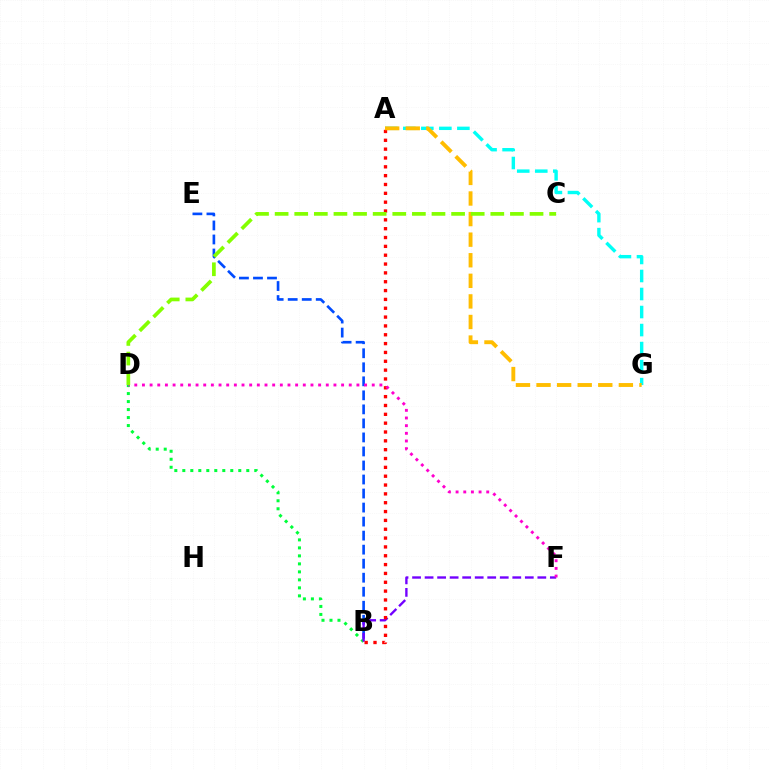{('B', 'D'): [{'color': '#00ff39', 'line_style': 'dotted', 'thickness': 2.17}], ('B', 'E'): [{'color': '#004bff', 'line_style': 'dashed', 'thickness': 1.91}], ('A', 'G'): [{'color': '#00fff6', 'line_style': 'dashed', 'thickness': 2.45}, {'color': '#ffbd00', 'line_style': 'dashed', 'thickness': 2.8}], ('B', 'F'): [{'color': '#7200ff', 'line_style': 'dashed', 'thickness': 1.7}], ('A', 'B'): [{'color': '#ff0000', 'line_style': 'dotted', 'thickness': 2.4}], ('D', 'F'): [{'color': '#ff00cf', 'line_style': 'dotted', 'thickness': 2.08}], ('C', 'D'): [{'color': '#84ff00', 'line_style': 'dashed', 'thickness': 2.66}]}